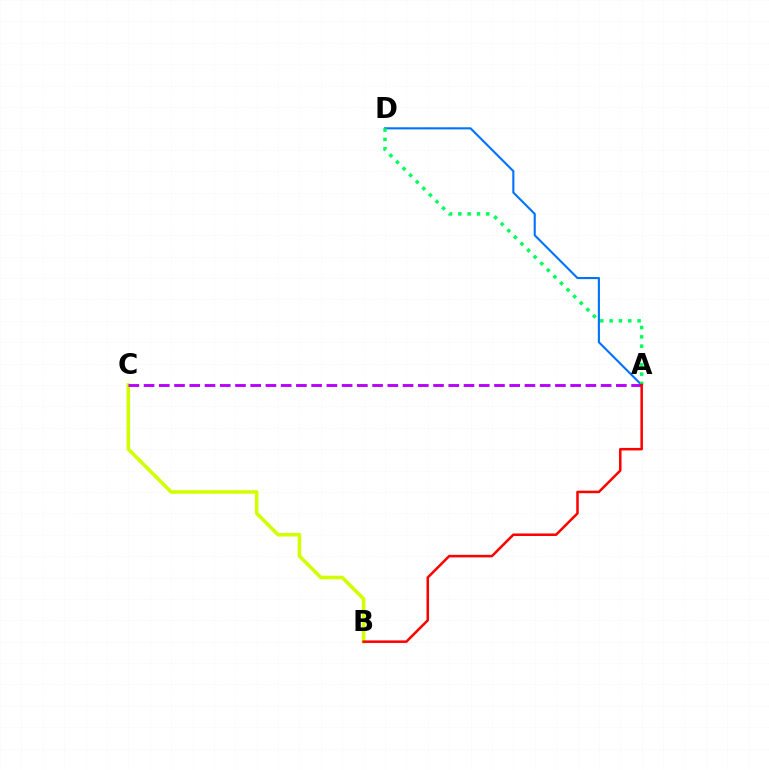{('B', 'C'): [{'color': '#d1ff00', 'line_style': 'solid', 'thickness': 2.58}], ('A', 'D'): [{'color': '#0074ff', 'line_style': 'solid', 'thickness': 1.53}, {'color': '#00ff5c', 'line_style': 'dotted', 'thickness': 2.53}], ('A', 'C'): [{'color': '#b900ff', 'line_style': 'dashed', 'thickness': 2.07}], ('A', 'B'): [{'color': '#ff0000', 'line_style': 'solid', 'thickness': 1.82}]}